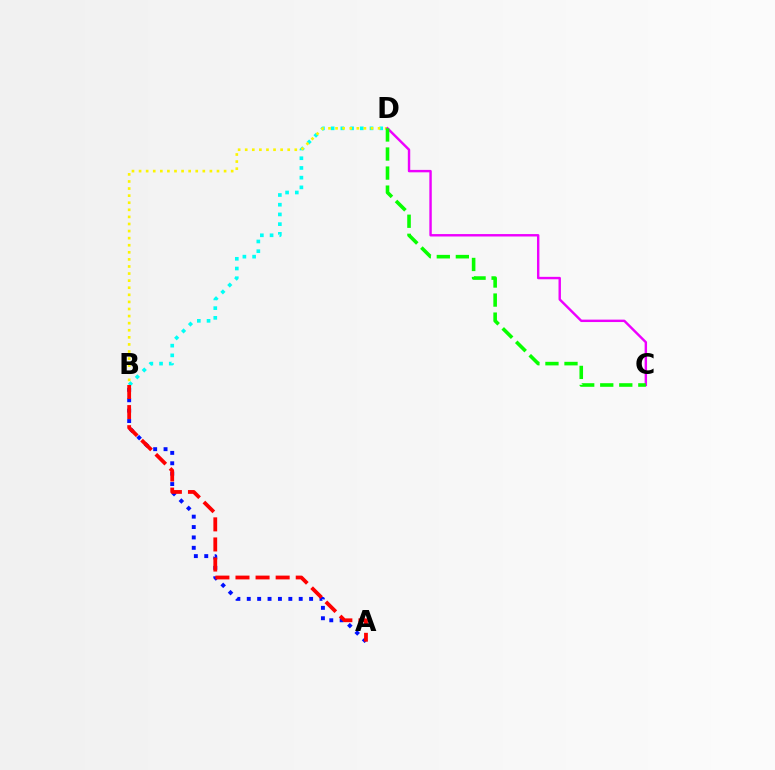{('B', 'D'): [{'color': '#00fff6', 'line_style': 'dotted', 'thickness': 2.64}, {'color': '#fcf500', 'line_style': 'dotted', 'thickness': 1.92}], ('A', 'B'): [{'color': '#0010ff', 'line_style': 'dotted', 'thickness': 2.82}, {'color': '#ff0000', 'line_style': 'dashed', 'thickness': 2.73}], ('C', 'D'): [{'color': '#ee00ff', 'line_style': 'solid', 'thickness': 1.75}, {'color': '#08ff00', 'line_style': 'dashed', 'thickness': 2.59}]}